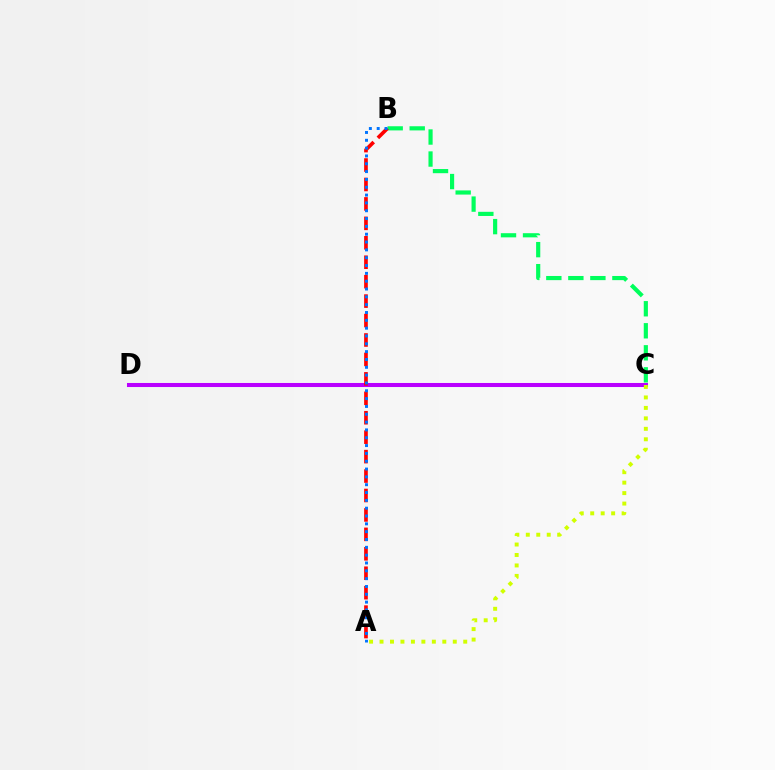{('C', 'D'): [{'color': '#b900ff', 'line_style': 'solid', 'thickness': 2.91}], ('A', 'C'): [{'color': '#d1ff00', 'line_style': 'dotted', 'thickness': 2.84}], ('B', 'C'): [{'color': '#00ff5c', 'line_style': 'dashed', 'thickness': 2.99}], ('A', 'B'): [{'color': '#ff0000', 'line_style': 'dashed', 'thickness': 2.64}, {'color': '#0074ff', 'line_style': 'dotted', 'thickness': 2.13}]}